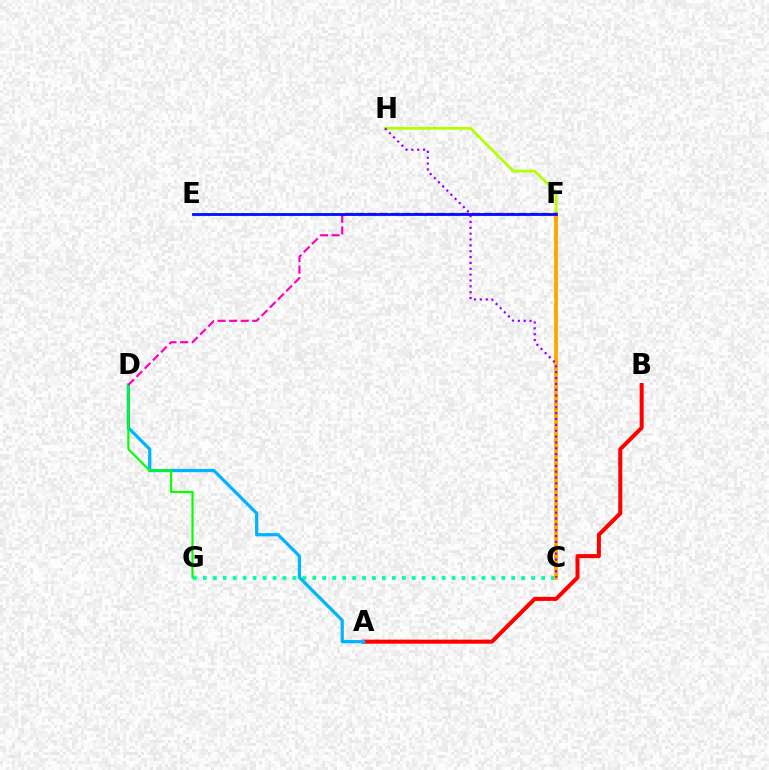{('C', 'G'): [{'color': '#00ff9d', 'line_style': 'dotted', 'thickness': 2.7}], ('C', 'H'): [{'color': '#b3ff00', 'line_style': 'solid', 'thickness': 1.98}, {'color': '#9b00ff', 'line_style': 'dotted', 'thickness': 1.59}], ('A', 'B'): [{'color': '#ff0000', 'line_style': 'solid', 'thickness': 2.9}], ('A', 'D'): [{'color': '#00b5ff', 'line_style': 'solid', 'thickness': 2.33}], ('D', 'G'): [{'color': '#08ff00', 'line_style': 'solid', 'thickness': 1.58}], ('C', 'F'): [{'color': '#ffa500', 'line_style': 'solid', 'thickness': 2.71}], ('D', 'F'): [{'color': '#ff00bd', 'line_style': 'dashed', 'thickness': 1.57}], ('E', 'F'): [{'color': '#0010ff', 'line_style': 'solid', 'thickness': 2.03}]}